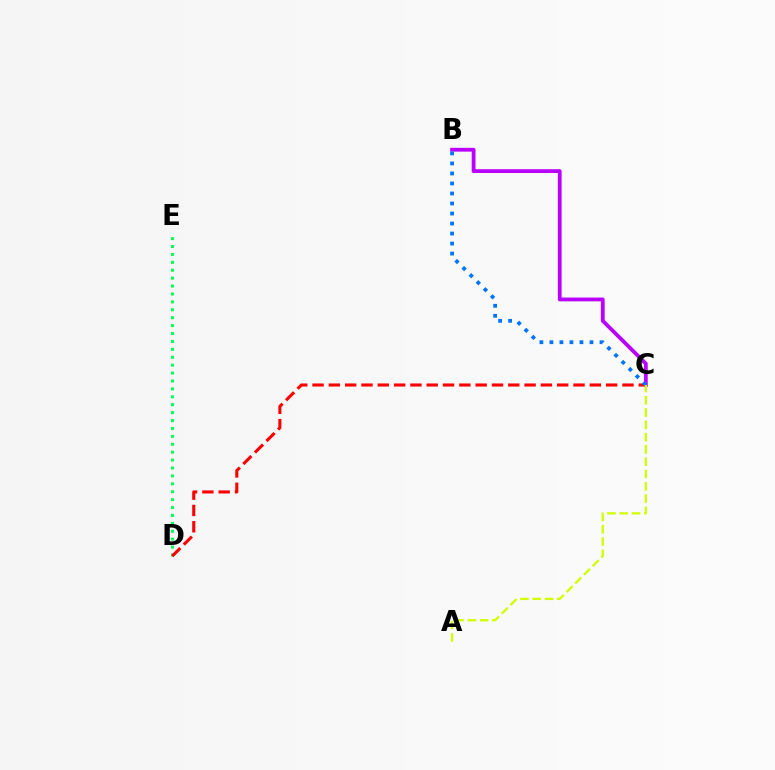{('B', 'C'): [{'color': '#b900ff', 'line_style': 'solid', 'thickness': 2.73}, {'color': '#0074ff', 'line_style': 'dotted', 'thickness': 2.72}], ('D', 'E'): [{'color': '#00ff5c', 'line_style': 'dotted', 'thickness': 2.15}], ('C', 'D'): [{'color': '#ff0000', 'line_style': 'dashed', 'thickness': 2.22}], ('A', 'C'): [{'color': '#d1ff00', 'line_style': 'dashed', 'thickness': 1.67}]}